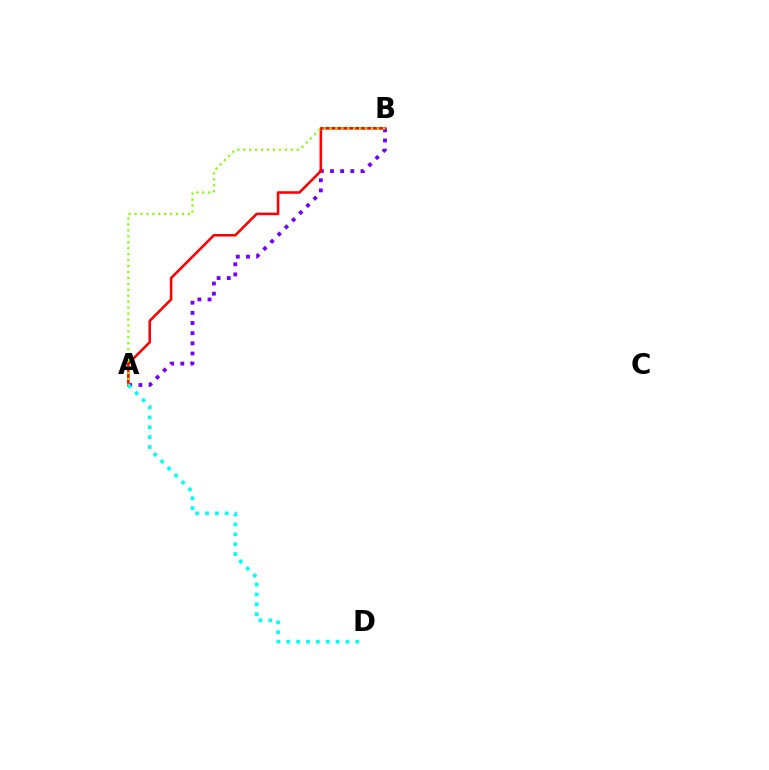{('A', 'B'): [{'color': '#7200ff', 'line_style': 'dotted', 'thickness': 2.76}, {'color': '#ff0000', 'line_style': 'solid', 'thickness': 1.85}, {'color': '#84ff00', 'line_style': 'dotted', 'thickness': 1.61}], ('A', 'D'): [{'color': '#00fff6', 'line_style': 'dotted', 'thickness': 2.68}]}